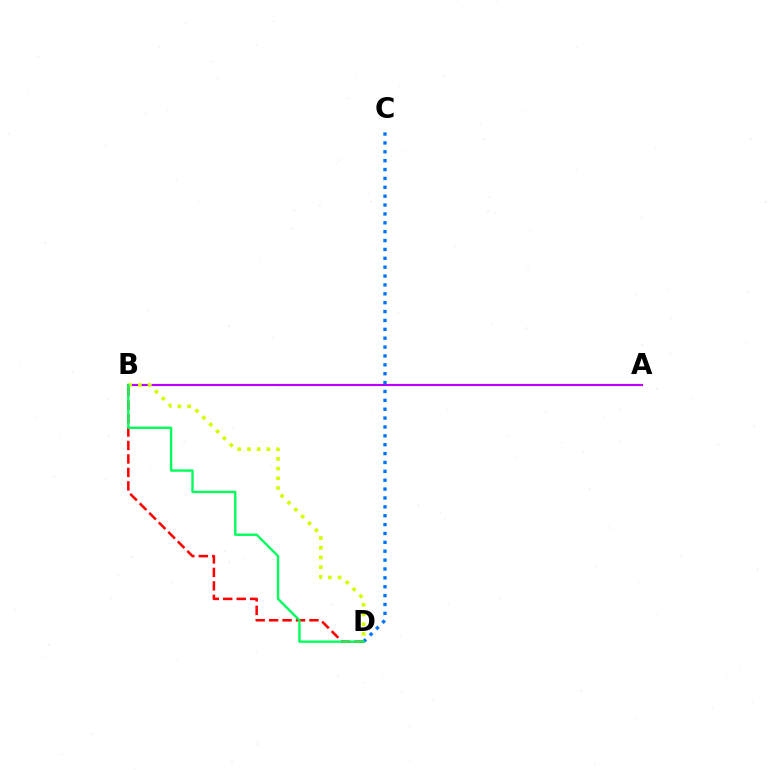{('B', 'D'): [{'color': '#ff0000', 'line_style': 'dashed', 'thickness': 1.83}, {'color': '#d1ff00', 'line_style': 'dotted', 'thickness': 2.63}, {'color': '#00ff5c', 'line_style': 'solid', 'thickness': 1.71}], ('A', 'B'): [{'color': '#b900ff', 'line_style': 'solid', 'thickness': 1.55}], ('C', 'D'): [{'color': '#0074ff', 'line_style': 'dotted', 'thickness': 2.41}]}